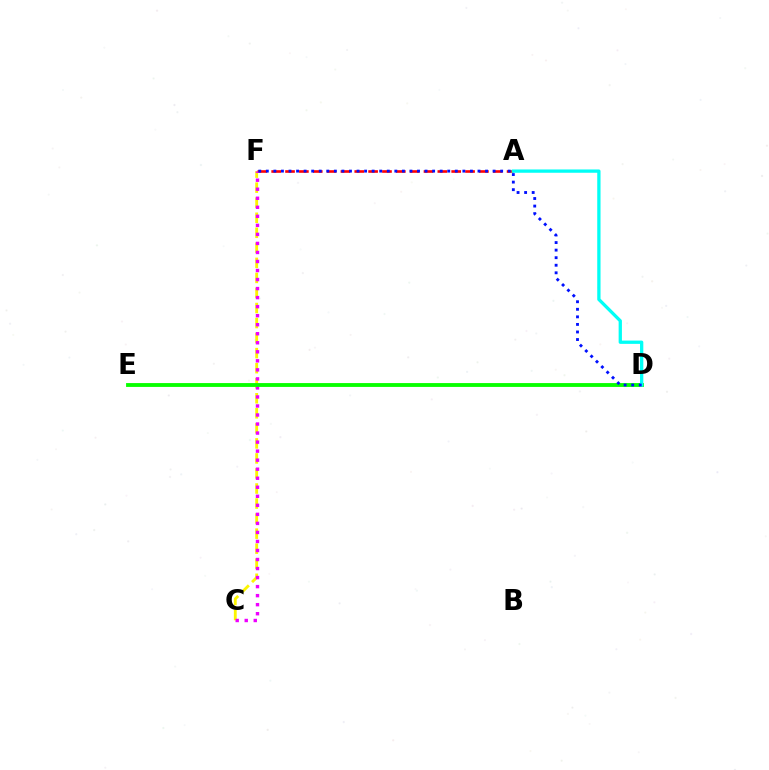{('C', 'F'): [{'color': '#fcf500', 'line_style': 'dashed', 'thickness': 2.04}, {'color': '#ee00ff', 'line_style': 'dotted', 'thickness': 2.45}], ('A', 'F'): [{'color': '#ff0000', 'line_style': 'dashed', 'thickness': 1.88}], ('D', 'E'): [{'color': '#08ff00', 'line_style': 'solid', 'thickness': 2.77}], ('A', 'D'): [{'color': '#00fff6', 'line_style': 'solid', 'thickness': 2.37}], ('D', 'F'): [{'color': '#0010ff', 'line_style': 'dotted', 'thickness': 2.05}]}